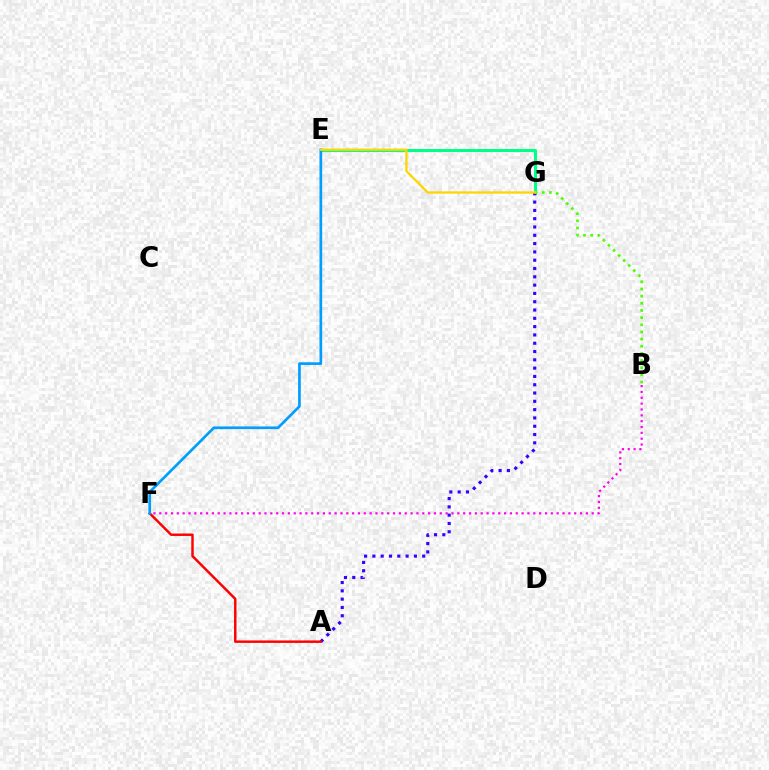{('E', 'G'): [{'color': '#00ff86', 'line_style': 'solid', 'thickness': 2.19}, {'color': '#ffd500', 'line_style': 'solid', 'thickness': 1.63}], ('B', 'F'): [{'color': '#ff00ed', 'line_style': 'dotted', 'thickness': 1.59}], ('A', 'G'): [{'color': '#3700ff', 'line_style': 'dotted', 'thickness': 2.26}], ('A', 'F'): [{'color': '#ff0000', 'line_style': 'solid', 'thickness': 1.77}], ('B', 'G'): [{'color': '#4fff00', 'line_style': 'dotted', 'thickness': 1.94}], ('E', 'F'): [{'color': '#009eff', 'line_style': 'solid', 'thickness': 1.94}]}